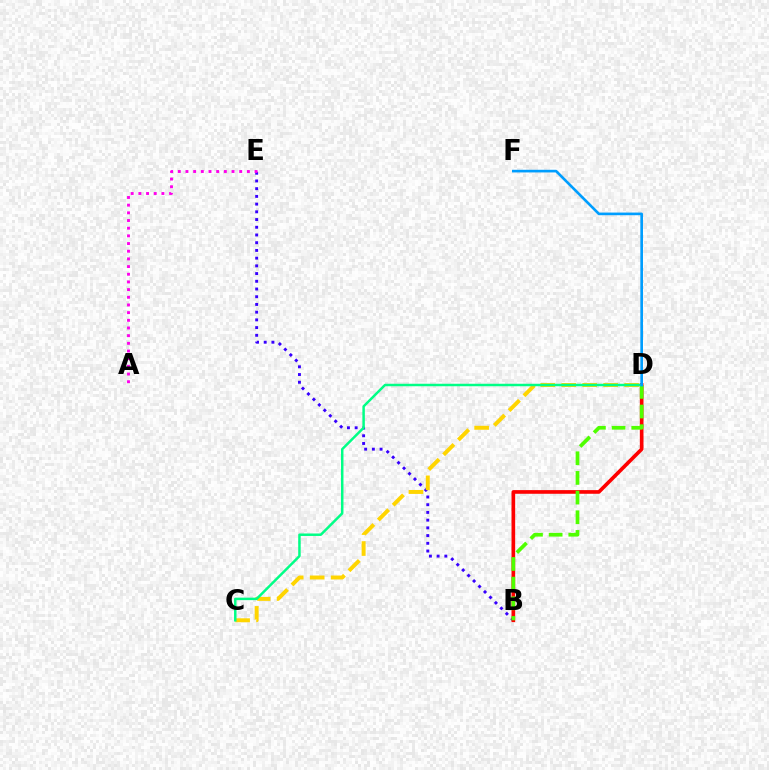{('B', 'E'): [{'color': '#3700ff', 'line_style': 'dotted', 'thickness': 2.1}], ('B', 'D'): [{'color': '#ff0000', 'line_style': 'solid', 'thickness': 2.64}, {'color': '#4fff00', 'line_style': 'dashed', 'thickness': 2.67}], ('C', 'D'): [{'color': '#ffd500', 'line_style': 'dashed', 'thickness': 2.85}, {'color': '#00ff86', 'line_style': 'solid', 'thickness': 1.79}], ('D', 'F'): [{'color': '#009eff', 'line_style': 'solid', 'thickness': 1.91}], ('A', 'E'): [{'color': '#ff00ed', 'line_style': 'dotted', 'thickness': 2.09}]}